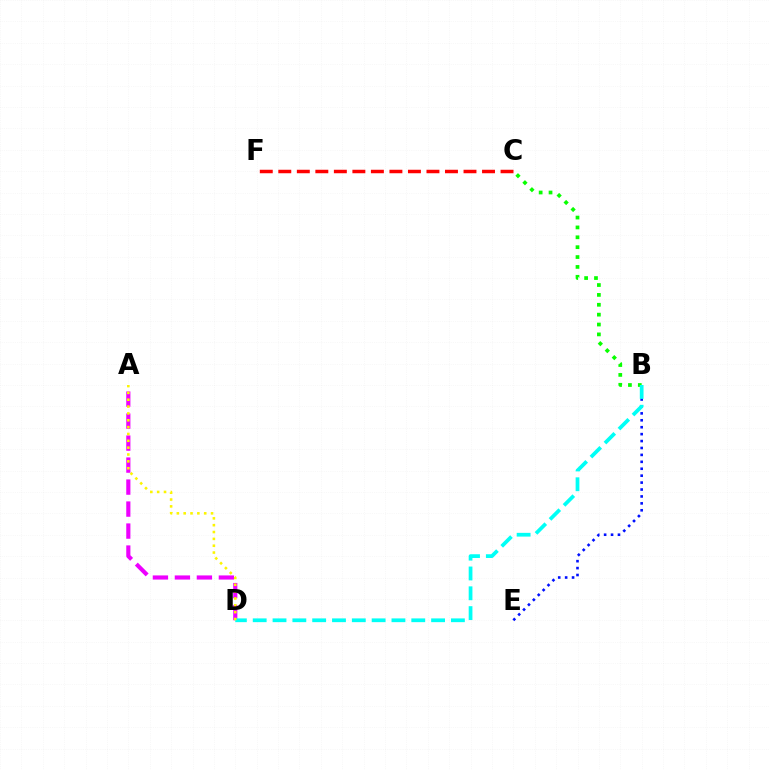{('B', 'E'): [{'color': '#0010ff', 'line_style': 'dotted', 'thickness': 1.88}], ('B', 'C'): [{'color': '#08ff00', 'line_style': 'dotted', 'thickness': 2.68}], ('A', 'D'): [{'color': '#ee00ff', 'line_style': 'dashed', 'thickness': 2.99}, {'color': '#fcf500', 'line_style': 'dotted', 'thickness': 1.86}], ('B', 'D'): [{'color': '#00fff6', 'line_style': 'dashed', 'thickness': 2.69}], ('C', 'F'): [{'color': '#ff0000', 'line_style': 'dashed', 'thickness': 2.52}]}